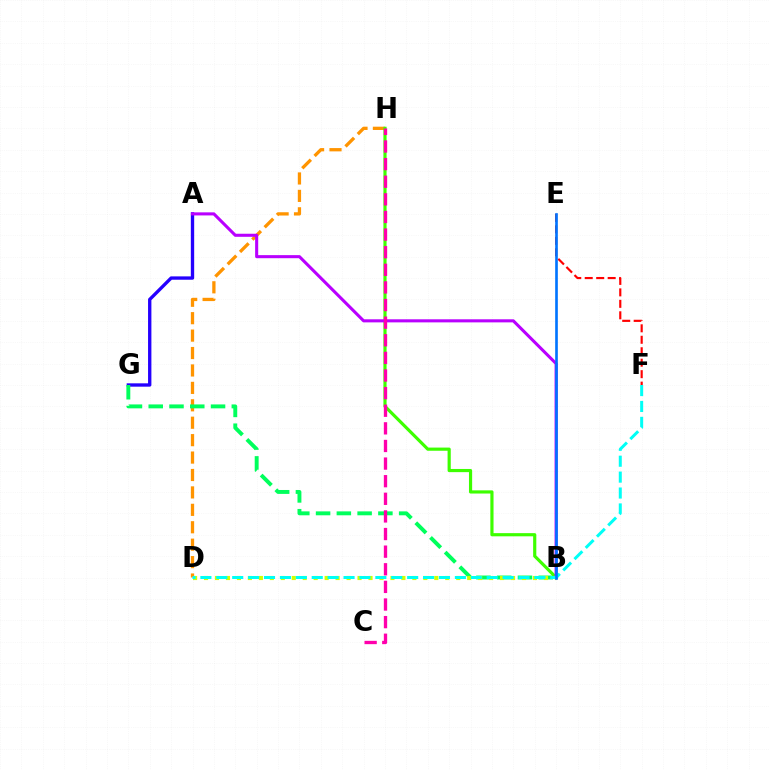{('A', 'G'): [{'color': '#2500ff', 'line_style': 'solid', 'thickness': 2.41}], ('D', 'H'): [{'color': '#ff9400', 'line_style': 'dashed', 'thickness': 2.37}], ('B', 'G'): [{'color': '#00ff5c', 'line_style': 'dashed', 'thickness': 2.82}], ('B', 'H'): [{'color': '#3dff00', 'line_style': 'solid', 'thickness': 2.28}], ('B', 'D'): [{'color': '#d1ff00', 'line_style': 'dotted', 'thickness': 2.98}], ('E', 'F'): [{'color': '#ff0000', 'line_style': 'dashed', 'thickness': 1.56}], ('A', 'B'): [{'color': '#b900ff', 'line_style': 'solid', 'thickness': 2.21}], ('C', 'H'): [{'color': '#ff00ac', 'line_style': 'dashed', 'thickness': 2.39}], ('D', 'F'): [{'color': '#00fff6', 'line_style': 'dashed', 'thickness': 2.16}], ('B', 'E'): [{'color': '#0074ff', 'line_style': 'solid', 'thickness': 1.9}]}